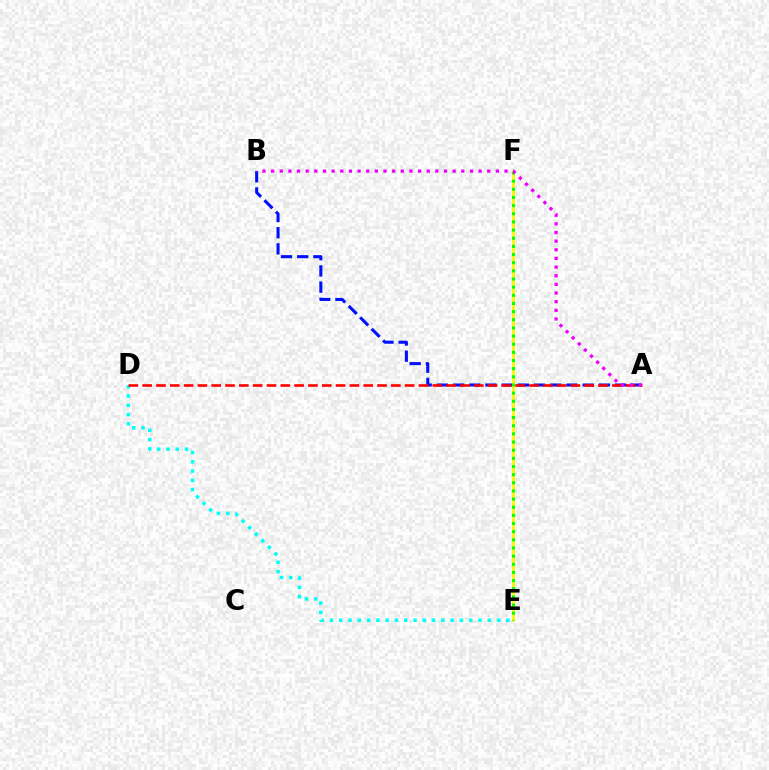{('A', 'B'): [{'color': '#0010ff', 'line_style': 'dashed', 'thickness': 2.2}, {'color': '#ee00ff', 'line_style': 'dotted', 'thickness': 2.35}], ('D', 'E'): [{'color': '#00fff6', 'line_style': 'dotted', 'thickness': 2.52}], ('E', 'F'): [{'color': '#fcf500', 'line_style': 'solid', 'thickness': 1.96}, {'color': '#08ff00', 'line_style': 'dotted', 'thickness': 2.21}], ('A', 'D'): [{'color': '#ff0000', 'line_style': 'dashed', 'thickness': 1.88}]}